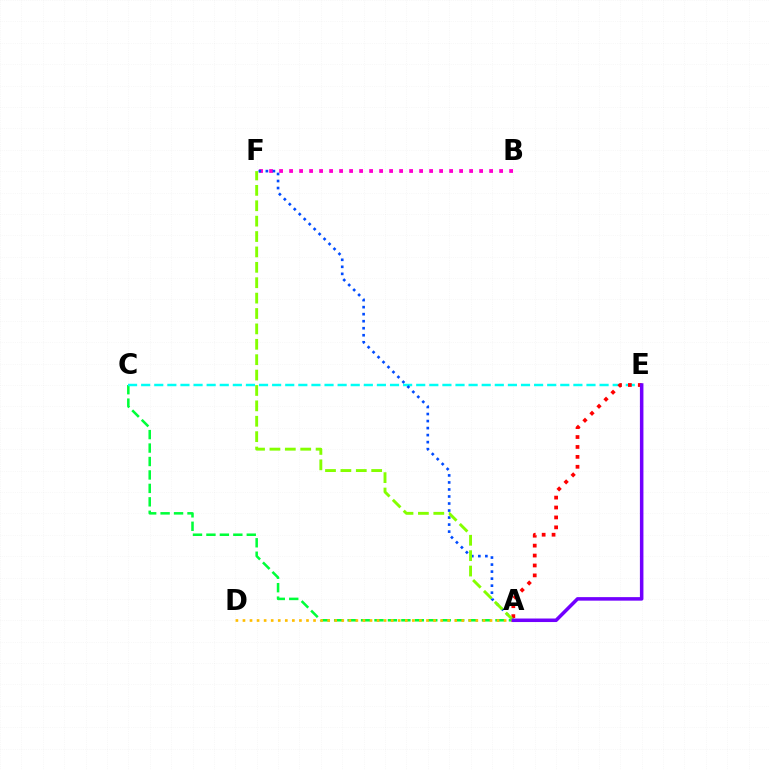{('A', 'C'): [{'color': '#00ff39', 'line_style': 'dashed', 'thickness': 1.83}], ('C', 'E'): [{'color': '#00fff6', 'line_style': 'dashed', 'thickness': 1.78}], ('B', 'F'): [{'color': '#ff00cf', 'line_style': 'dotted', 'thickness': 2.72}], ('A', 'D'): [{'color': '#ffbd00', 'line_style': 'dotted', 'thickness': 1.92}], ('A', 'E'): [{'color': '#ff0000', 'line_style': 'dotted', 'thickness': 2.69}, {'color': '#7200ff', 'line_style': 'solid', 'thickness': 2.54}], ('A', 'F'): [{'color': '#004bff', 'line_style': 'dotted', 'thickness': 1.91}, {'color': '#84ff00', 'line_style': 'dashed', 'thickness': 2.09}]}